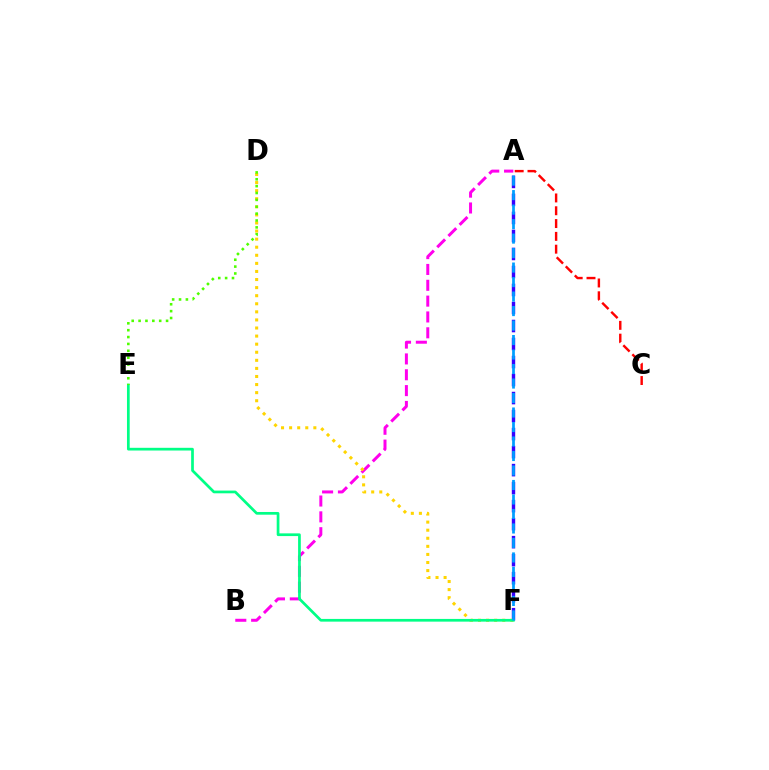{('A', 'C'): [{'color': '#ff0000', 'line_style': 'dashed', 'thickness': 1.74}], ('A', 'B'): [{'color': '#ff00ed', 'line_style': 'dashed', 'thickness': 2.15}], ('A', 'F'): [{'color': '#3700ff', 'line_style': 'dashed', 'thickness': 2.45}, {'color': '#009eff', 'line_style': 'dashed', 'thickness': 1.97}], ('D', 'F'): [{'color': '#ffd500', 'line_style': 'dotted', 'thickness': 2.2}], ('E', 'F'): [{'color': '#00ff86', 'line_style': 'solid', 'thickness': 1.95}], ('D', 'E'): [{'color': '#4fff00', 'line_style': 'dotted', 'thickness': 1.87}]}